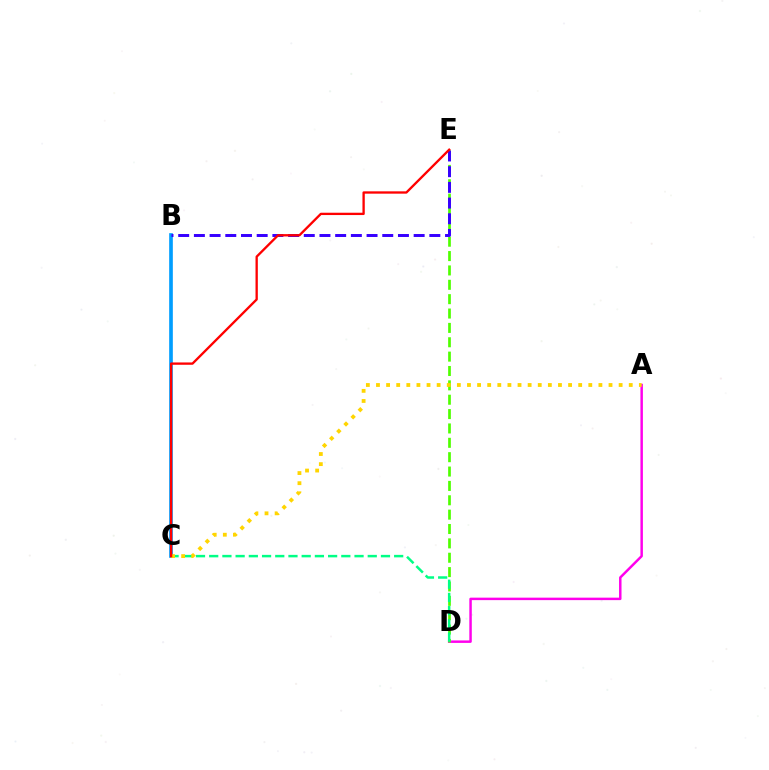{('B', 'C'): [{'color': '#009eff', 'line_style': 'solid', 'thickness': 2.64}], ('A', 'D'): [{'color': '#ff00ed', 'line_style': 'solid', 'thickness': 1.78}], ('D', 'E'): [{'color': '#4fff00', 'line_style': 'dashed', 'thickness': 1.95}], ('C', 'D'): [{'color': '#00ff86', 'line_style': 'dashed', 'thickness': 1.79}], ('A', 'C'): [{'color': '#ffd500', 'line_style': 'dotted', 'thickness': 2.75}], ('B', 'E'): [{'color': '#3700ff', 'line_style': 'dashed', 'thickness': 2.13}], ('C', 'E'): [{'color': '#ff0000', 'line_style': 'solid', 'thickness': 1.67}]}